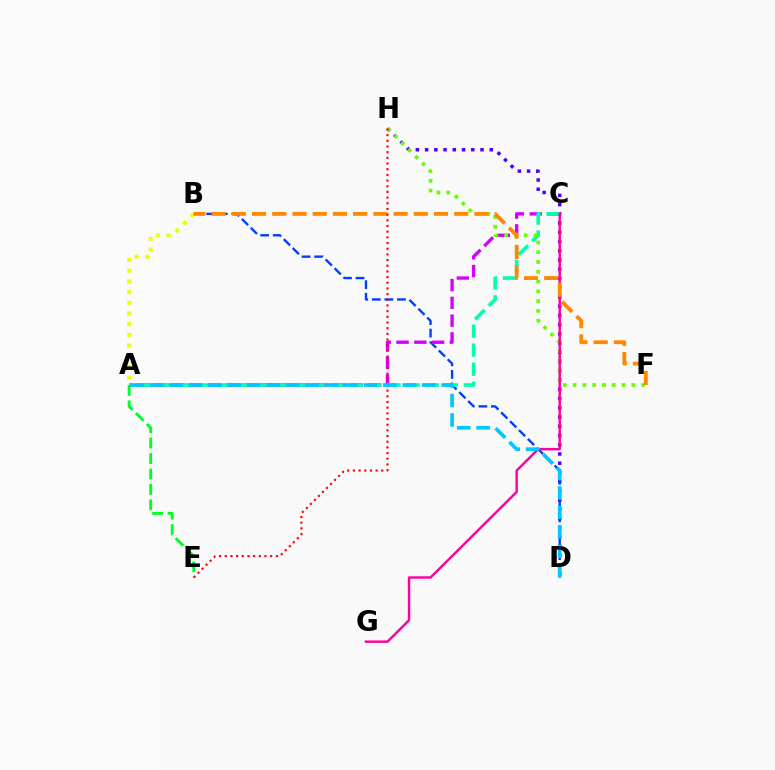{('A', 'B'): [{'color': '#eeff00', 'line_style': 'dotted', 'thickness': 2.9}], ('D', 'H'): [{'color': '#4f00ff', 'line_style': 'dotted', 'thickness': 2.51}], ('B', 'D'): [{'color': '#003fff', 'line_style': 'dashed', 'thickness': 1.71}], ('A', 'C'): [{'color': '#d600ff', 'line_style': 'dashed', 'thickness': 2.42}, {'color': '#00ffaf', 'line_style': 'dashed', 'thickness': 2.59}], ('F', 'H'): [{'color': '#66ff00', 'line_style': 'dotted', 'thickness': 2.66}], ('C', 'G'): [{'color': '#ff00a0', 'line_style': 'solid', 'thickness': 1.75}], ('B', 'F'): [{'color': '#ff8800', 'line_style': 'dashed', 'thickness': 2.75}], ('A', 'E'): [{'color': '#00ff27', 'line_style': 'dashed', 'thickness': 2.1}], ('E', 'H'): [{'color': '#ff0000', 'line_style': 'dotted', 'thickness': 1.54}], ('A', 'D'): [{'color': '#00c7ff', 'line_style': 'dashed', 'thickness': 2.64}]}